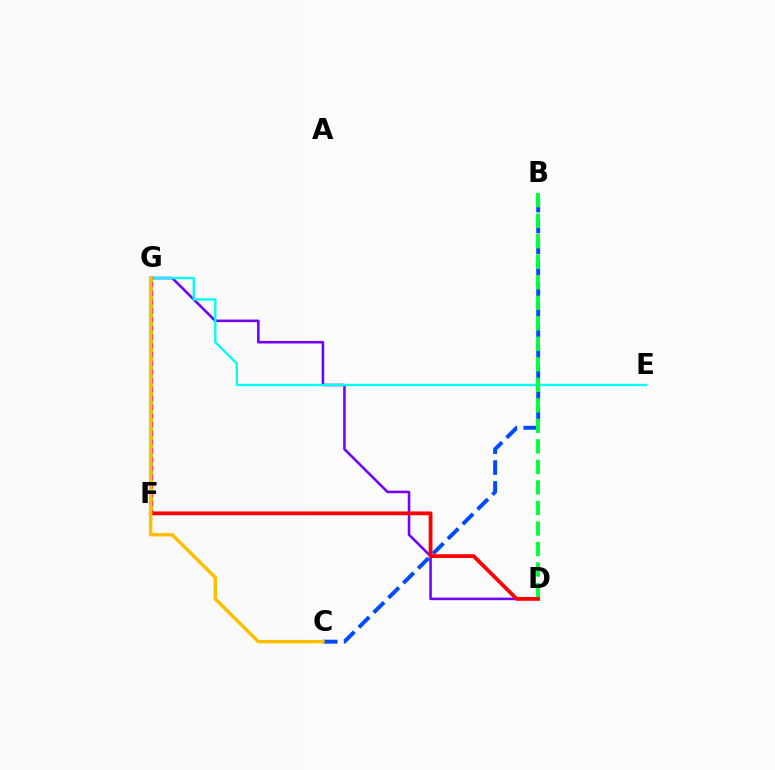{('D', 'G'): [{'color': '#7200ff', 'line_style': 'solid', 'thickness': 1.84}], ('B', 'C'): [{'color': '#004bff', 'line_style': 'dashed', 'thickness': 2.84}], ('E', 'G'): [{'color': '#00fff6', 'line_style': 'solid', 'thickness': 1.69}], ('F', 'G'): [{'color': '#ff00cf', 'line_style': 'solid', 'thickness': 2.45}, {'color': '#84ff00', 'line_style': 'dotted', 'thickness': 2.38}], ('D', 'F'): [{'color': '#ff0000', 'line_style': 'solid', 'thickness': 2.71}], ('C', 'G'): [{'color': '#ffbd00', 'line_style': 'solid', 'thickness': 2.47}], ('B', 'D'): [{'color': '#00ff39', 'line_style': 'dashed', 'thickness': 2.79}]}